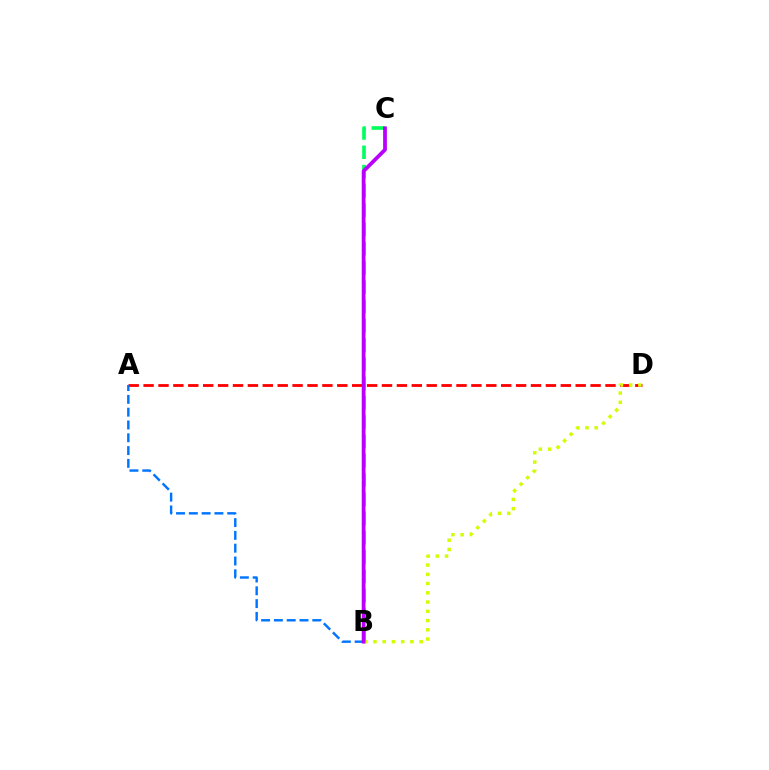{('A', 'D'): [{'color': '#ff0000', 'line_style': 'dashed', 'thickness': 2.02}], ('B', 'D'): [{'color': '#d1ff00', 'line_style': 'dotted', 'thickness': 2.51}], ('A', 'B'): [{'color': '#0074ff', 'line_style': 'dashed', 'thickness': 1.74}], ('B', 'C'): [{'color': '#00ff5c', 'line_style': 'dashed', 'thickness': 2.62}, {'color': '#b900ff', 'line_style': 'solid', 'thickness': 2.71}]}